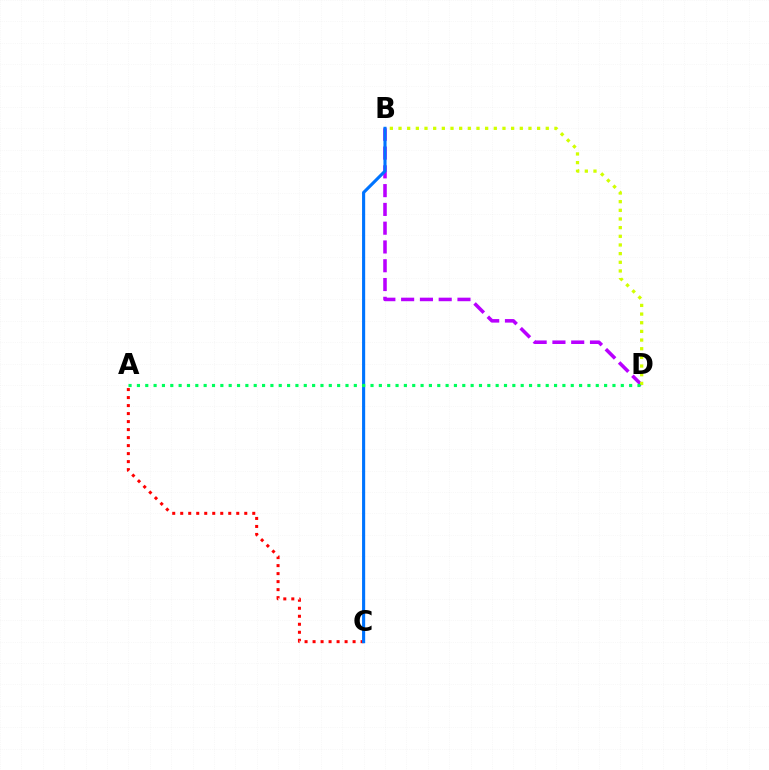{('A', 'C'): [{'color': '#ff0000', 'line_style': 'dotted', 'thickness': 2.17}], ('B', 'D'): [{'color': '#b900ff', 'line_style': 'dashed', 'thickness': 2.55}, {'color': '#d1ff00', 'line_style': 'dotted', 'thickness': 2.35}], ('B', 'C'): [{'color': '#0074ff', 'line_style': 'solid', 'thickness': 2.24}], ('A', 'D'): [{'color': '#00ff5c', 'line_style': 'dotted', 'thickness': 2.27}]}